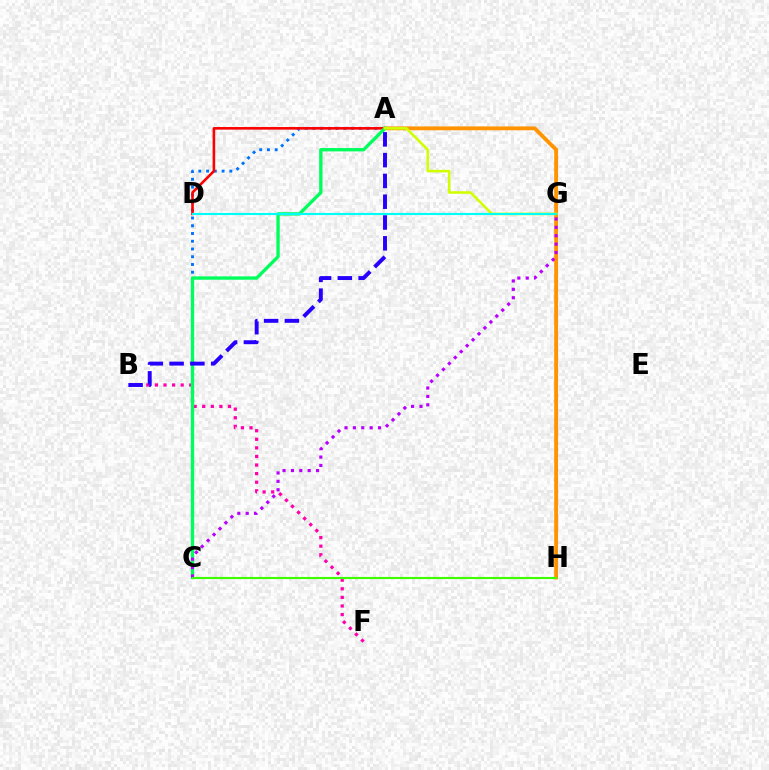{('B', 'F'): [{'color': '#ff00ac', 'line_style': 'dotted', 'thickness': 2.33}], ('A', 'C'): [{'color': '#0074ff', 'line_style': 'dotted', 'thickness': 2.1}, {'color': '#00ff5c', 'line_style': 'solid', 'thickness': 2.41}], ('A', 'D'): [{'color': '#ff0000', 'line_style': 'solid', 'thickness': 1.88}], ('A', 'H'): [{'color': '#ff9400', 'line_style': 'solid', 'thickness': 2.78}], ('C', 'G'): [{'color': '#b900ff', 'line_style': 'dotted', 'thickness': 2.28}], ('A', 'G'): [{'color': '#d1ff00', 'line_style': 'solid', 'thickness': 1.84}], ('A', 'B'): [{'color': '#2500ff', 'line_style': 'dashed', 'thickness': 2.82}], ('C', 'H'): [{'color': '#3dff00', 'line_style': 'solid', 'thickness': 1.54}], ('D', 'G'): [{'color': '#00fff6', 'line_style': 'solid', 'thickness': 1.53}]}